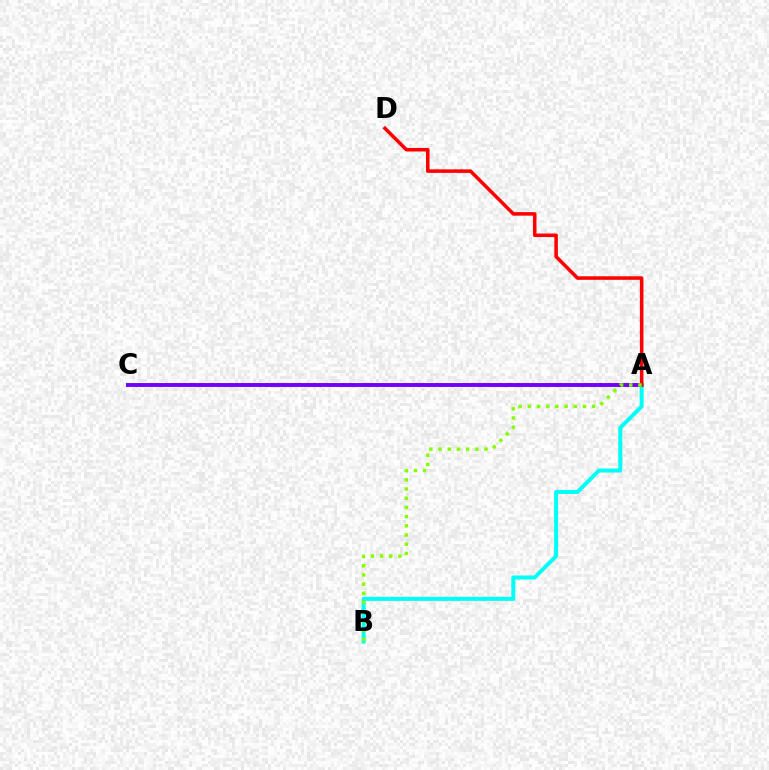{('A', 'C'): [{'color': '#7200ff', 'line_style': 'solid', 'thickness': 2.81}], ('A', 'B'): [{'color': '#00fff6', 'line_style': 'solid', 'thickness': 2.89}, {'color': '#84ff00', 'line_style': 'dotted', 'thickness': 2.5}], ('A', 'D'): [{'color': '#ff0000', 'line_style': 'solid', 'thickness': 2.54}]}